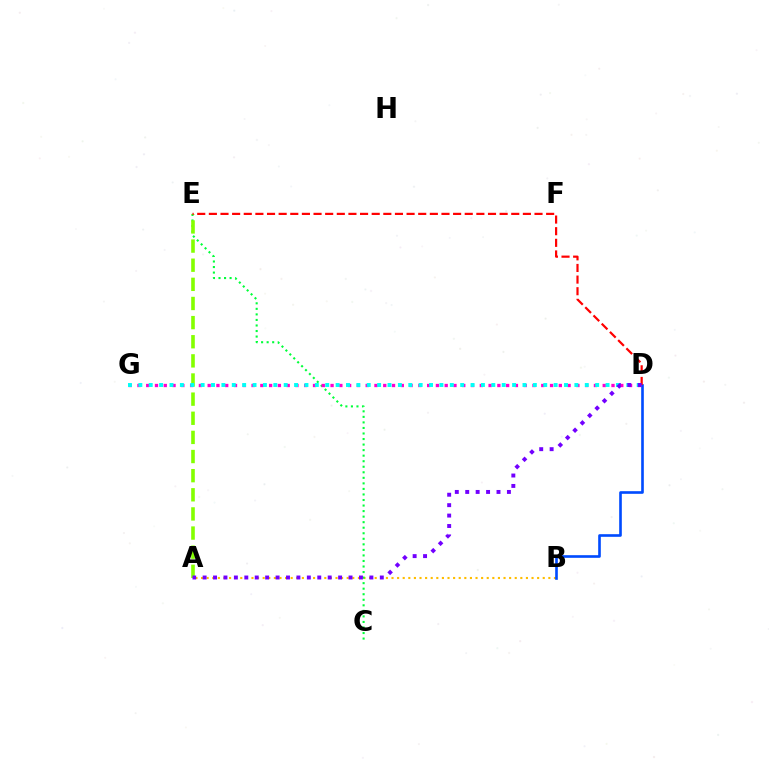{('A', 'B'): [{'color': '#ffbd00', 'line_style': 'dotted', 'thickness': 1.52}], ('C', 'E'): [{'color': '#00ff39', 'line_style': 'dotted', 'thickness': 1.51}], ('A', 'E'): [{'color': '#84ff00', 'line_style': 'dashed', 'thickness': 2.6}], ('B', 'D'): [{'color': '#004bff', 'line_style': 'solid', 'thickness': 1.9}], ('D', 'G'): [{'color': '#ff00cf', 'line_style': 'dotted', 'thickness': 2.39}, {'color': '#00fff6', 'line_style': 'dotted', 'thickness': 2.82}], ('D', 'E'): [{'color': '#ff0000', 'line_style': 'dashed', 'thickness': 1.58}], ('A', 'D'): [{'color': '#7200ff', 'line_style': 'dotted', 'thickness': 2.83}]}